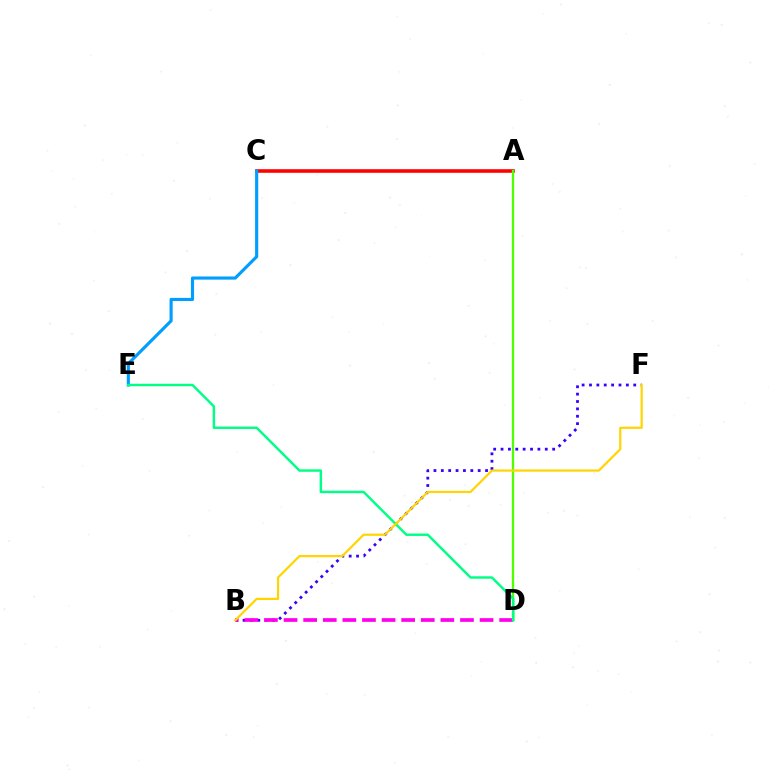{('B', 'F'): [{'color': '#3700ff', 'line_style': 'dotted', 'thickness': 2.0}, {'color': '#ffd500', 'line_style': 'solid', 'thickness': 1.59}], ('A', 'C'): [{'color': '#ff0000', 'line_style': 'solid', 'thickness': 2.58}], ('B', 'D'): [{'color': '#ff00ed', 'line_style': 'dashed', 'thickness': 2.66}], ('A', 'D'): [{'color': '#4fff00', 'line_style': 'solid', 'thickness': 1.65}], ('C', 'E'): [{'color': '#009eff', 'line_style': 'solid', 'thickness': 2.25}], ('D', 'E'): [{'color': '#00ff86', 'line_style': 'solid', 'thickness': 1.76}]}